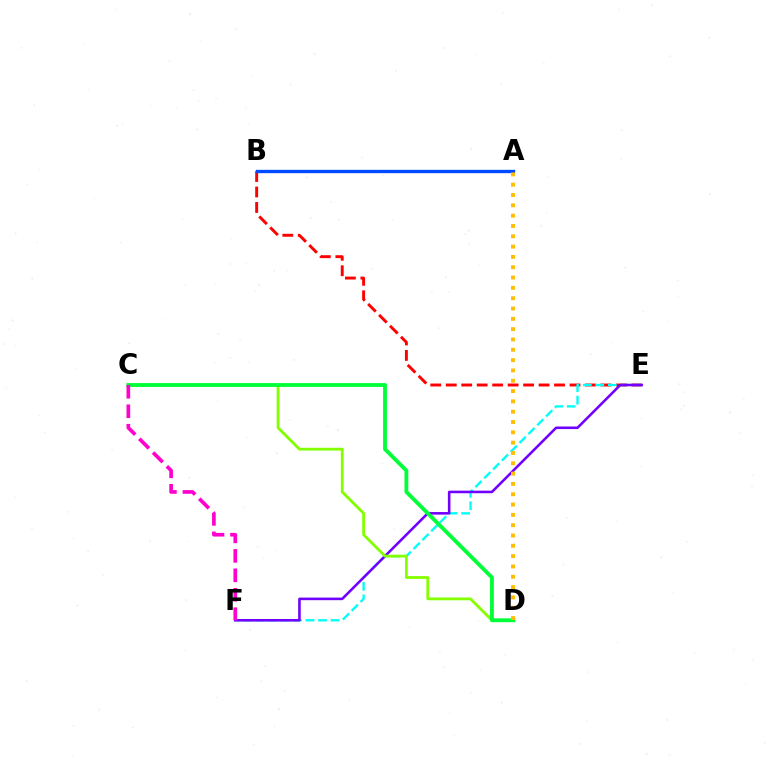{('B', 'E'): [{'color': '#ff0000', 'line_style': 'dashed', 'thickness': 2.1}], ('E', 'F'): [{'color': '#00fff6', 'line_style': 'dashed', 'thickness': 1.7}, {'color': '#7200ff', 'line_style': 'solid', 'thickness': 1.85}], ('A', 'B'): [{'color': '#004bff', 'line_style': 'solid', 'thickness': 2.4}], ('C', 'D'): [{'color': '#84ff00', 'line_style': 'solid', 'thickness': 2.02}, {'color': '#00ff39', 'line_style': 'solid', 'thickness': 2.76}], ('A', 'D'): [{'color': '#ffbd00', 'line_style': 'dotted', 'thickness': 2.8}], ('C', 'F'): [{'color': '#ff00cf', 'line_style': 'dashed', 'thickness': 2.64}]}